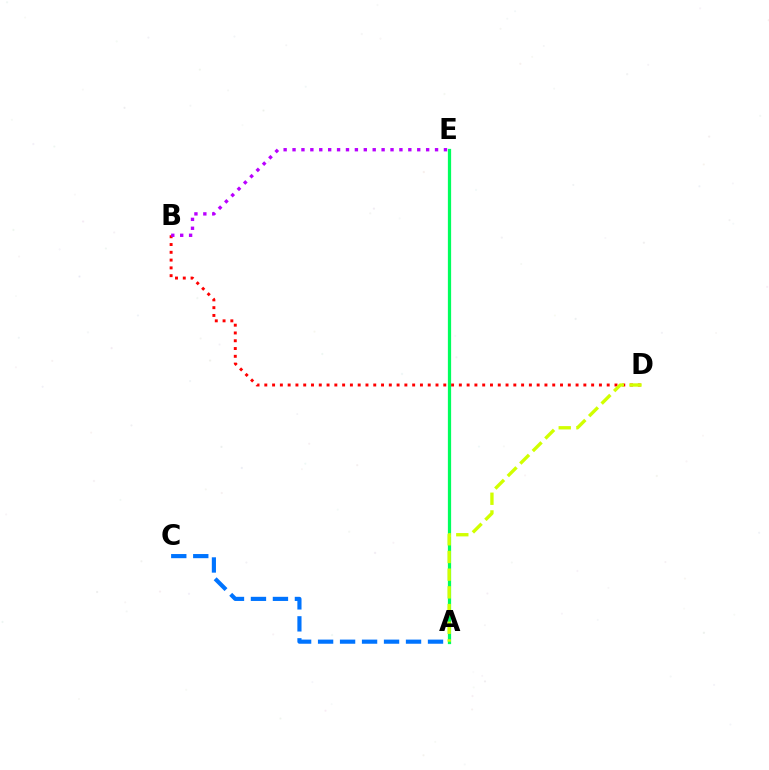{('B', 'D'): [{'color': '#ff0000', 'line_style': 'dotted', 'thickness': 2.11}], ('B', 'E'): [{'color': '#b900ff', 'line_style': 'dotted', 'thickness': 2.42}], ('A', 'E'): [{'color': '#00ff5c', 'line_style': 'solid', 'thickness': 2.34}], ('A', 'C'): [{'color': '#0074ff', 'line_style': 'dashed', 'thickness': 2.99}], ('A', 'D'): [{'color': '#d1ff00', 'line_style': 'dashed', 'thickness': 2.4}]}